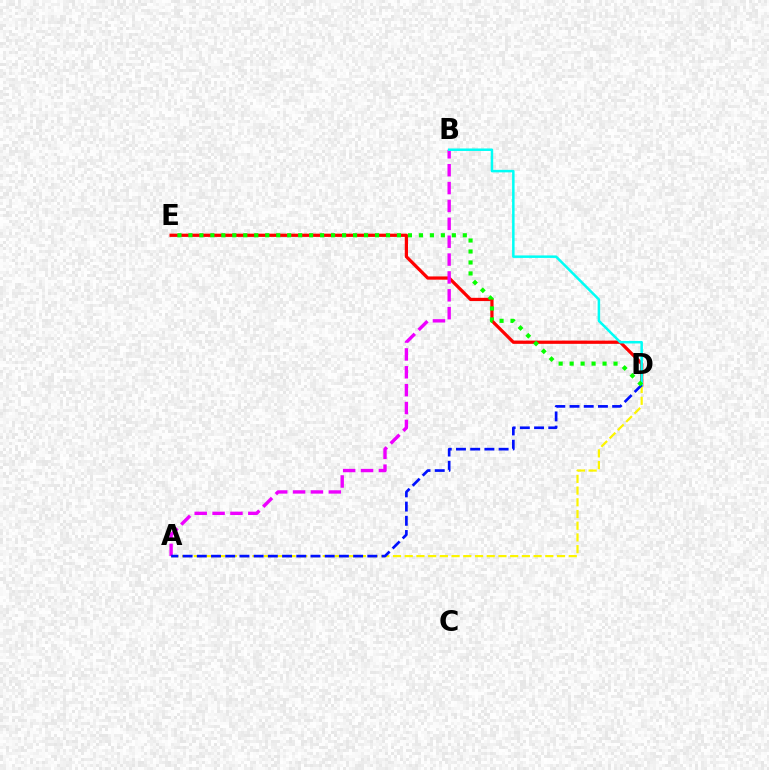{('D', 'E'): [{'color': '#ff0000', 'line_style': 'solid', 'thickness': 2.33}, {'color': '#08ff00', 'line_style': 'dotted', 'thickness': 2.98}], ('A', 'B'): [{'color': '#ee00ff', 'line_style': 'dashed', 'thickness': 2.43}], ('A', 'D'): [{'color': '#fcf500', 'line_style': 'dashed', 'thickness': 1.59}, {'color': '#0010ff', 'line_style': 'dashed', 'thickness': 1.93}], ('B', 'D'): [{'color': '#00fff6', 'line_style': 'solid', 'thickness': 1.8}]}